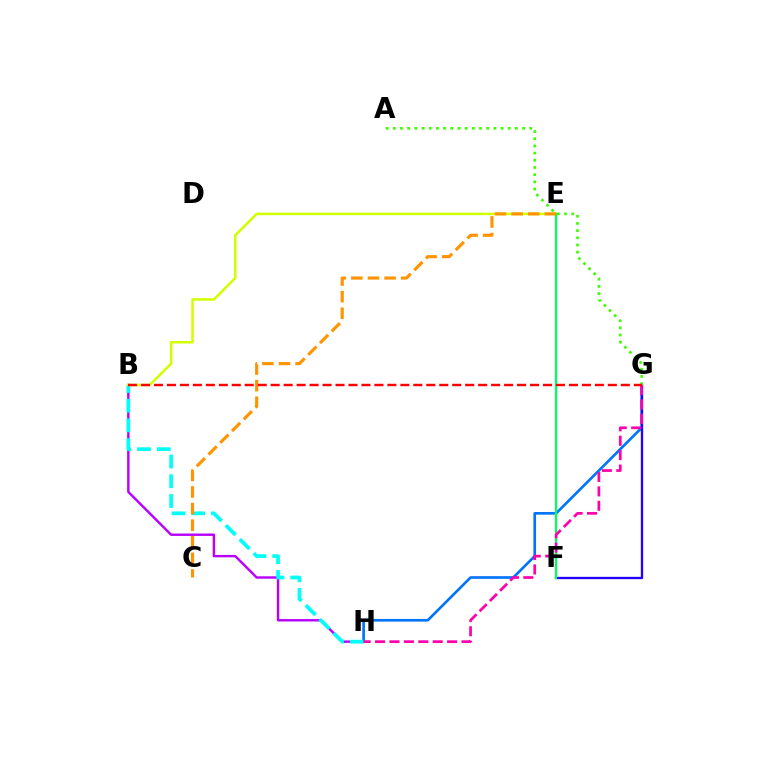{('B', 'H'): [{'color': '#b900ff', 'line_style': 'solid', 'thickness': 1.74}, {'color': '#00fff6', 'line_style': 'dashed', 'thickness': 2.68}], ('G', 'H'): [{'color': '#0074ff', 'line_style': 'solid', 'thickness': 1.91}, {'color': '#ff00ac', 'line_style': 'dashed', 'thickness': 1.96}], ('F', 'G'): [{'color': '#2500ff', 'line_style': 'solid', 'thickness': 1.68}], ('B', 'E'): [{'color': '#d1ff00', 'line_style': 'solid', 'thickness': 1.82}], ('E', 'F'): [{'color': '#00ff5c', 'line_style': 'solid', 'thickness': 1.62}], ('C', 'E'): [{'color': '#ff9400', 'line_style': 'dashed', 'thickness': 2.26}], ('A', 'G'): [{'color': '#3dff00', 'line_style': 'dotted', 'thickness': 1.95}], ('B', 'G'): [{'color': '#ff0000', 'line_style': 'dashed', 'thickness': 1.76}]}